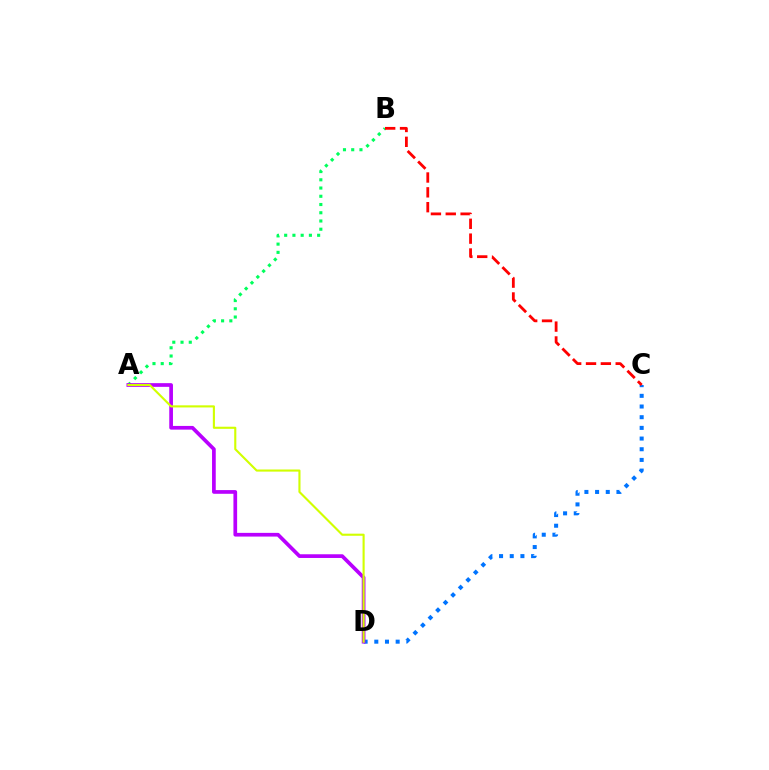{('A', 'B'): [{'color': '#00ff5c', 'line_style': 'dotted', 'thickness': 2.24}], ('C', 'D'): [{'color': '#0074ff', 'line_style': 'dotted', 'thickness': 2.9}], ('A', 'D'): [{'color': '#b900ff', 'line_style': 'solid', 'thickness': 2.66}, {'color': '#d1ff00', 'line_style': 'solid', 'thickness': 1.53}], ('B', 'C'): [{'color': '#ff0000', 'line_style': 'dashed', 'thickness': 2.02}]}